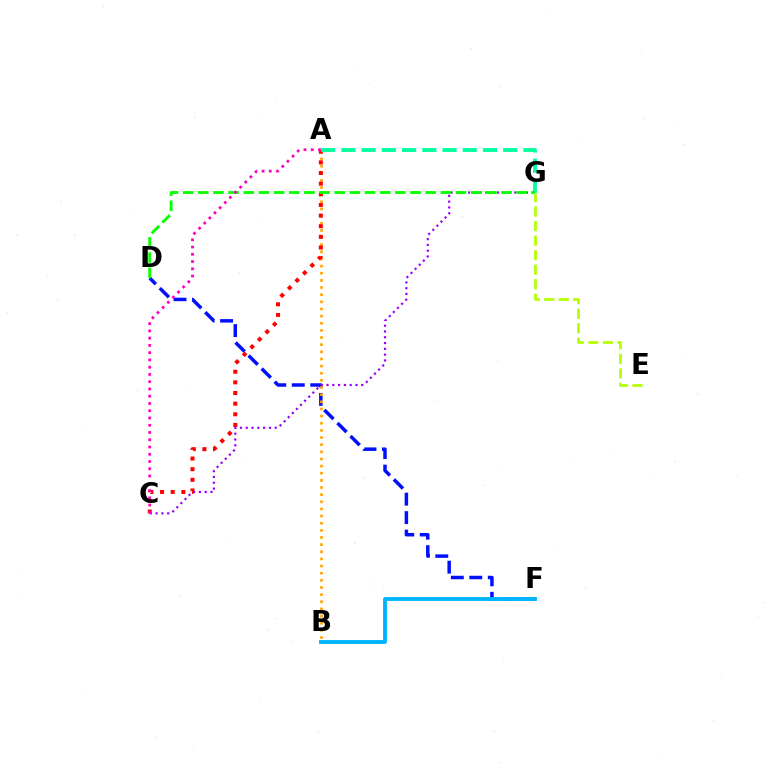{('E', 'G'): [{'color': '#b3ff00', 'line_style': 'dashed', 'thickness': 1.97}], ('D', 'F'): [{'color': '#0010ff', 'line_style': 'dashed', 'thickness': 2.51}], ('A', 'B'): [{'color': '#ffa500', 'line_style': 'dotted', 'thickness': 1.94}], ('A', 'C'): [{'color': '#ff0000', 'line_style': 'dotted', 'thickness': 2.89}, {'color': '#ff00bd', 'line_style': 'dotted', 'thickness': 1.97}], ('C', 'G'): [{'color': '#9b00ff', 'line_style': 'dotted', 'thickness': 1.57}], ('A', 'G'): [{'color': '#00ff9d', 'line_style': 'dashed', 'thickness': 2.75}], ('B', 'F'): [{'color': '#00b5ff', 'line_style': 'solid', 'thickness': 2.79}], ('D', 'G'): [{'color': '#08ff00', 'line_style': 'dashed', 'thickness': 2.06}]}